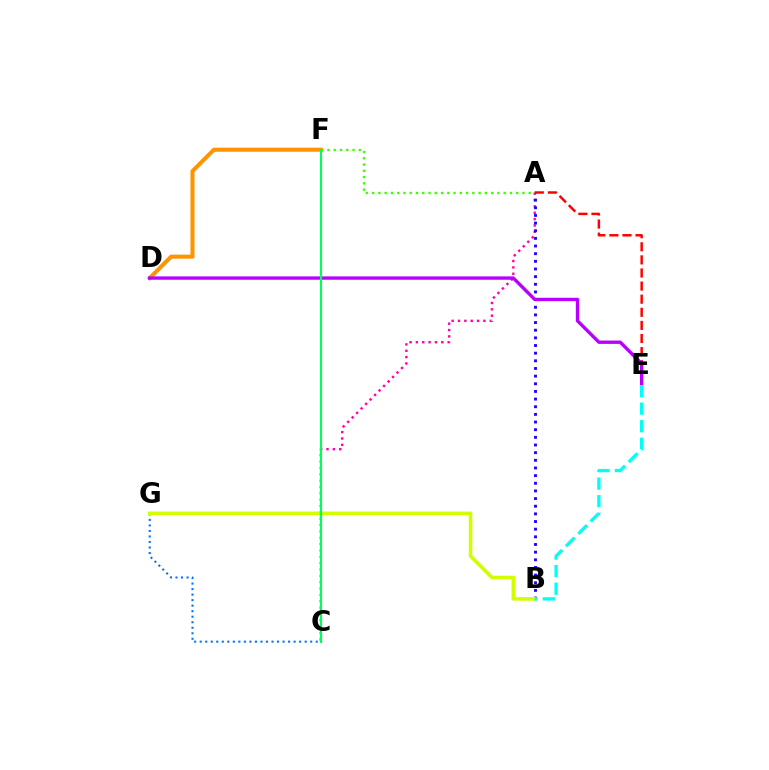{('D', 'F'): [{'color': '#ff9400', 'line_style': 'solid', 'thickness': 2.92}], ('A', 'C'): [{'color': '#ff00ac', 'line_style': 'dotted', 'thickness': 1.73}], ('C', 'G'): [{'color': '#0074ff', 'line_style': 'dotted', 'thickness': 1.5}], ('A', 'B'): [{'color': '#2500ff', 'line_style': 'dotted', 'thickness': 2.08}], ('B', 'G'): [{'color': '#d1ff00', 'line_style': 'solid', 'thickness': 2.57}], ('A', 'E'): [{'color': '#ff0000', 'line_style': 'dashed', 'thickness': 1.78}], ('A', 'F'): [{'color': '#3dff00', 'line_style': 'dotted', 'thickness': 1.7}], ('D', 'E'): [{'color': '#b900ff', 'line_style': 'solid', 'thickness': 2.42}], ('C', 'F'): [{'color': '#00ff5c', 'line_style': 'solid', 'thickness': 1.54}], ('B', 'E'): [{'color': '#00fff6', 'line_style': 'dashed', 'thickness': 2.38}]}